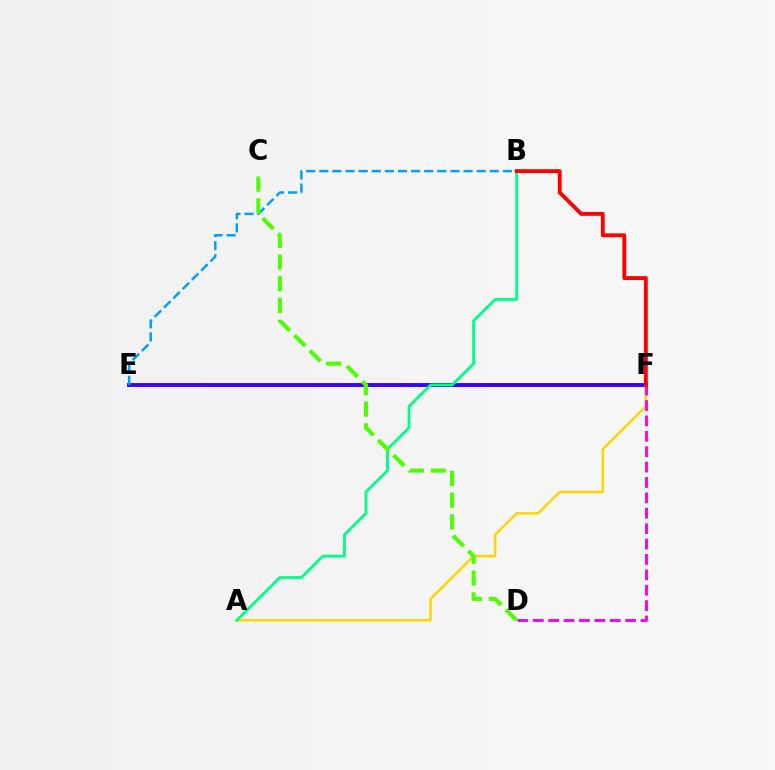{('A', 'F'): [{'color': '#ffd500', 'line_style': 'solid', 'thickness': 1.81}], ('E', 'F'): [{'color': '#3700ff', 'line_style': 'solid', 'thickness': 2.8}], ('B', 'E'): [{'color': '#009eff', 'line_style': 'dashed', 'thickness': 1.78}], ('D', 'F'): [{'color': '#ff00ed', 'line_style': 'dashed', 'thickness': 2.09}], ('A', 'B'): [{'color': '#00ff86', 'line_style': 'solid', 'thickness': 2.04}], ('B', 'F'): [{'color': '#ff0000', 'line_style': 'solid', 'thickness': 2.78}], ('C', 'D'): [{'color': '#4fff00', 'line_style': 'dashed', 'thickness': 2.95}]}